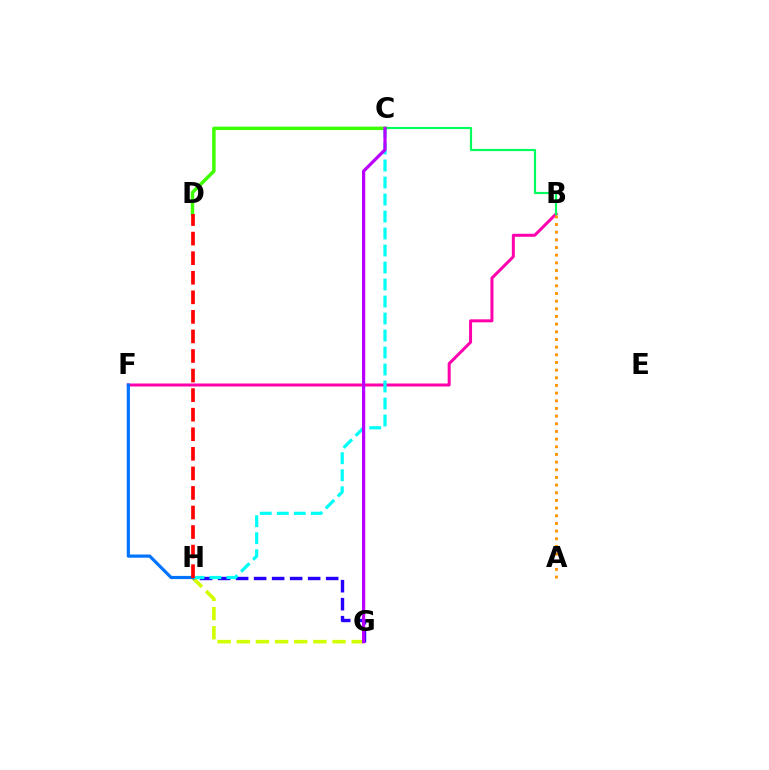{('B', 'F'): [{'color': '#ff00ac', 'line_style': 'solid', 'thickness': 2.16}], ('C', 'D'): [{'color': '#3dff00', 'line_style': 'solid', 'thickness': 2.47}], ('G', 'H'): [{'color': '#d1ff00', 'line_style': 'dashed', 'thickness': 2.6}, {'color': '#2500ff', 'line_style': 'dashed', 'thickness': 2.45}], ('C', 'H'): [{'color': '#00fff6', 'line_style': 'dashed', 'thickness': 2.31}], ('A', 'B'): [{'color': '#ff9400', 'line_style': 'dotted', 'thickness': 2.08}], ('B', 'C'): [{'color': '#00ff5c', 'line_style': 'solid', 'thickness': 1.57}], ('C', 'G'): [{'color': '#b900ff', 'line_style': 'solid', 'thickness': 2.31}], ('F', 'H'): [{'color': '#0074ff', 'line_style': 'solid', 'thickness': 2.29}], ('D', 'H'): [{'color': '#ff0000', 'line_style': 'dashed', 'thickness': 2.66}]}